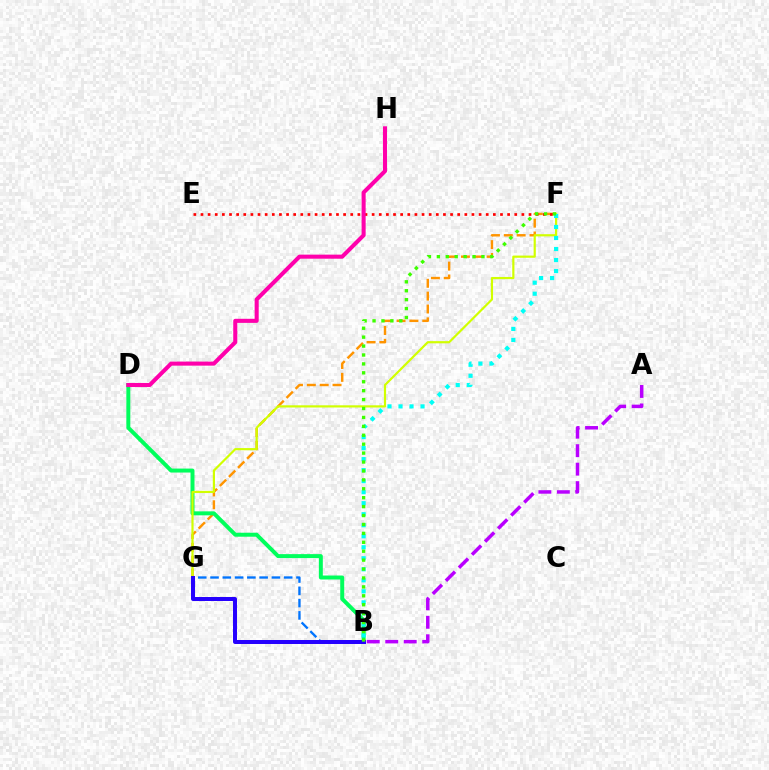{('F', 'G'): [{'color': '#ff9400', 'line_style': 'dashed', 'thickness': 1.75}, {'color': '#d1ff00', 'line_style': 'solid', 'thickness': 1.58}], ('B', 'D'): [{'color': '#00ff5c', 'line_style': 'solid', 'thickness': 2.86}], ('E', 'F'): [{'color': '#ff0000', 'line_style': 'dotted', 'thickness': 1.94}], ('B', 'G'): [{'color': '#0074ff', 'line_style': 'dashed', 'thickness': 1.67}, {'color': '#2500ff', 'line_style': 'solid', 'thickness': 2.87}], ('A', 'B'): [{'color': '#b900ff', 'line_style': 'dashed', 'thickness': 2.51}], ('B', 'F'): [{'color': '#00fff6', 'line_style': 'dotted', 'thickness': 2.99}, {'color': '#3dff00', 'line_style': 'dotted', 'thickness': 2.42}], ('D', 'H'): [{'color': '#ff00ac', 'line_style': 'solid', 'thickness': 2.93}]}